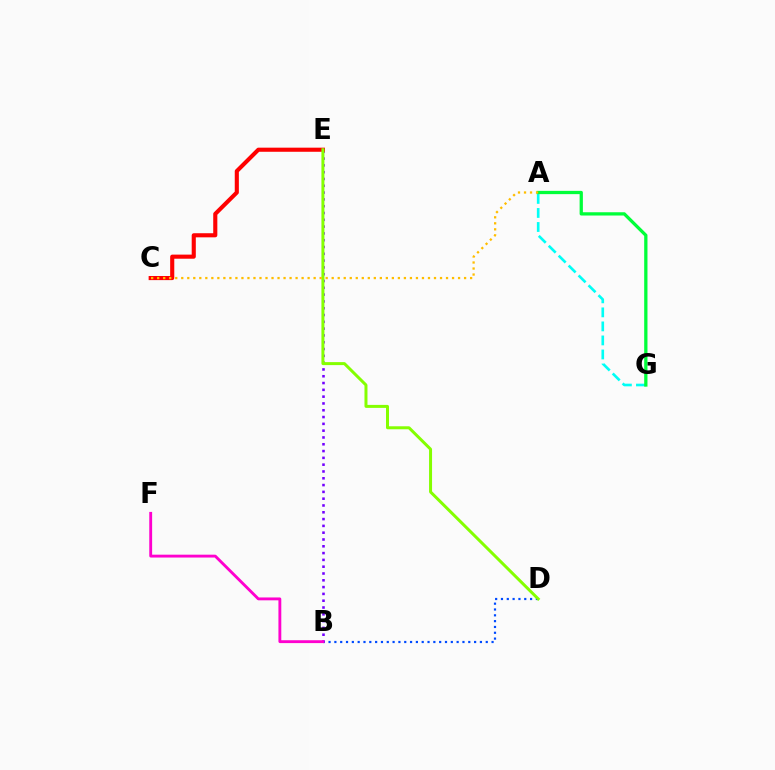{('A', 'G'): [{'color': '#00fff6', 'line_style': 'dashed', 'thickness': 1.91}, {'color': '#00ff39', 'line_style': 'solid', 'thickness': 2.36}], ('B', 'D'): [{'color': '#004bff', 'line_style': 'dotted', 'thickness': 1.58}], ('B', 'E'): [{'color': '#7200ff', 'line_style': 'dotted', 'thickness': 1.85}], ('C', 'E'): [{'color': '#ff0000', 'line_style': 'solid', 'thickness': 2.96}], ('D', 'E'): [{'color': '#84ff00', 'line_style': 'solid', 'thickness': 2.15}], ('B', 'F'): [{'color': '#ff00cf', 'line_style': 'solid', 'thickness': 2.06}], ('A', 'C'): [{'color': '#ffbd00', 'line_style': 'dotted', 'thickness': 1.63}]}